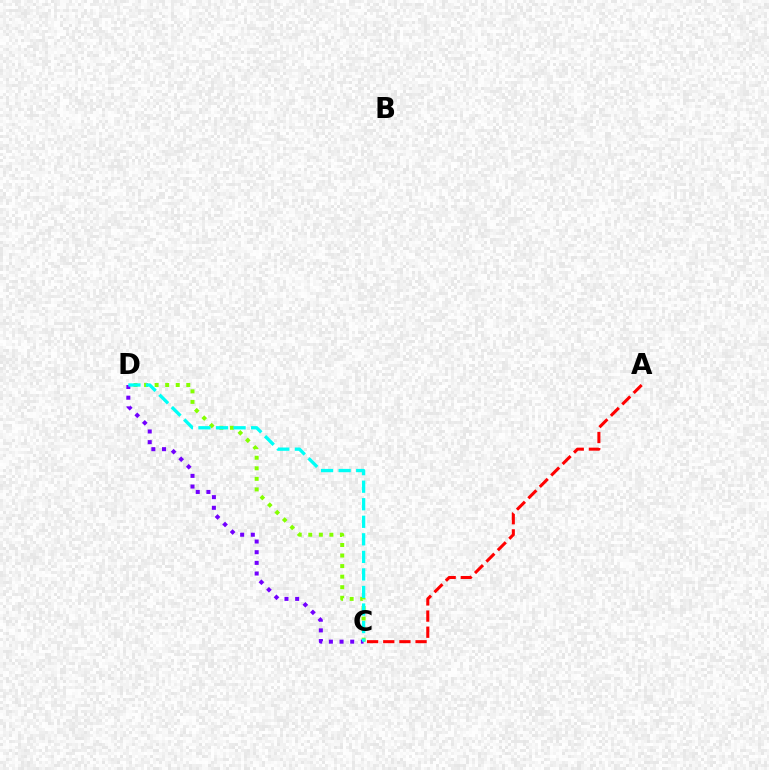{('A', 'C'): [{'color': '#ff0000', 'line_style': 'dashed', 'thickness': 2.19}], ('C', 'D'): [{'color': '#84ff00', 'line_style': 'dotted', 'thickness': 2.87}, {'color': '#7200ff', 'line_style': 'dotted', 'thickness': 2.9}, {'color': '#00fff6', 'line_style': 'dashed', 'thickness': 2.38}]}